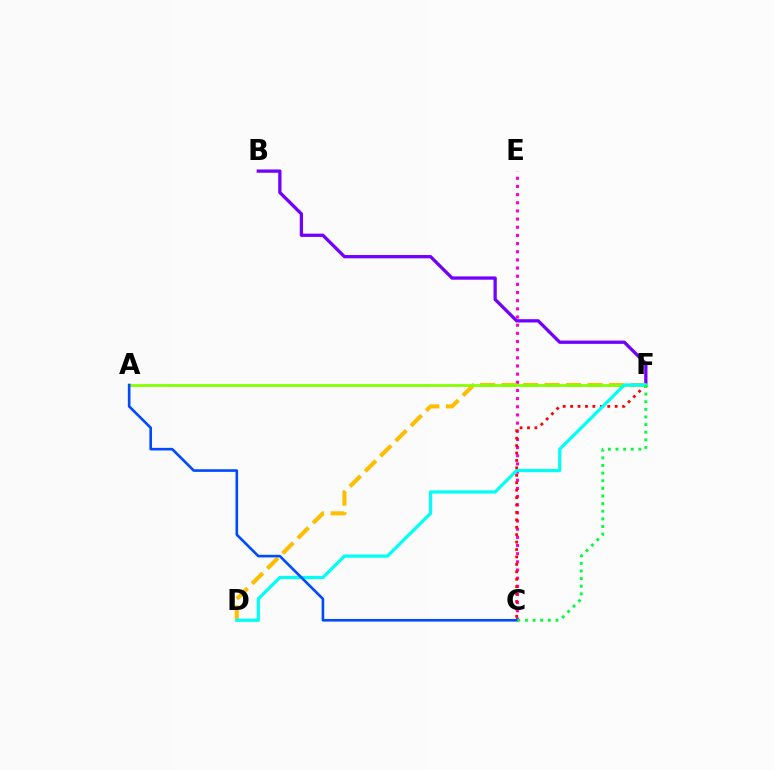{('C', 'E'): [{'color': '#ff00cf', 'line_style': 'dotted', 'thickness': 2.22}], ('C', 'F'): [{'color': '#ff0000', 'line_style': 'dotted', 'thickness': 2.02}, {'color': '#00ff39', 'line_style': 'dotted', 'thickness': 2.07}], ('B', 'F'): [{'color': '#7200ff', 'line_style': 'solid', 'thickness': 2.36}], ('D', 'F'): [{'color': '#ffbd00', 'line_style': 'dashed', 'thickness': 2.92}, {'color': '#00fff6', 'line_style': 'solid', 'thickness': 2.31}], ('A', 'F'): [{'color': '#84ff00', 'line_style': 'solid', 'thickness': 2.0}], ('A', 'C'): [{'color': '#004bff', 'line_style': 'solid', 'thickness': 1.89}]}